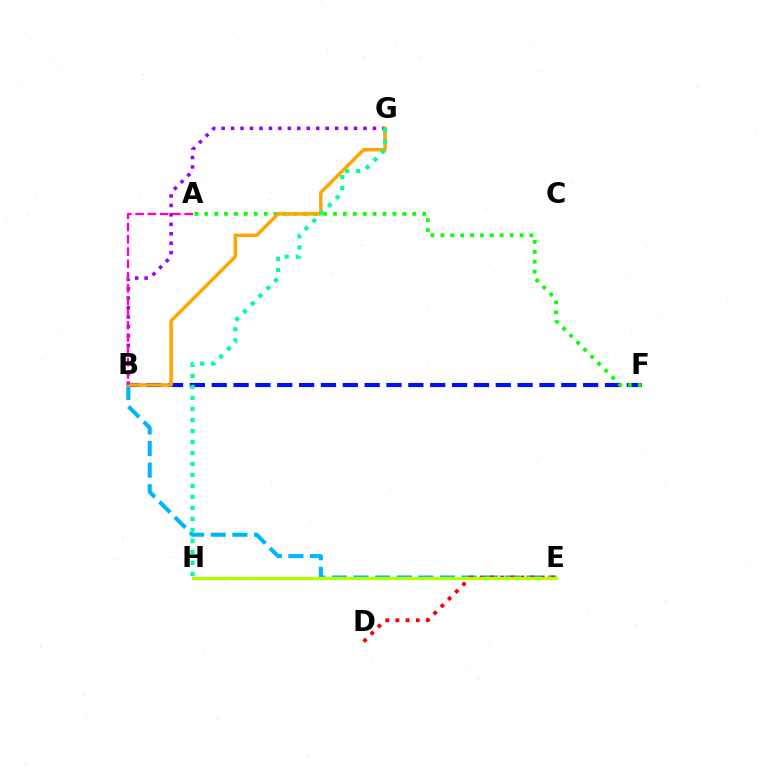{('B', 'F'): [{'color': '#0010ff', 'line_style': 'dashed', 'thickness': 2.97}], ('A', 'F'): [{'color': '#08ff00', 'line_style': 'dotted', 'thickness': 2.69}], ('B', 'G'): [{'color': '#9b00ff', 'line_style': 'dotted', 'thickness': 2.57}, {'color': '#ffa500', 'line_style': 'solid', 'thickness': 2.51}], ('B', 'E'): [{'color': '#00b5ff', 'line_style': 'dashed', 'thickness': 2.94}], ('D', 'E'): [{'color': '#ff0000', 'line_style': 'dotted', 'thickness': 2.77}], ('A', 'B'): [{'color': '#ff00bd', 'line_style': 'dashed', 'thickness': 1.67}], ('G', 'H'): [{'color': '#00ff9d', 'line_style': 'dotted', 'thickness': 2.99}], ('E', 'H'): [{'color': '#b3ff00', 'line_style': 'solid', 'thickness': 2.36}]}